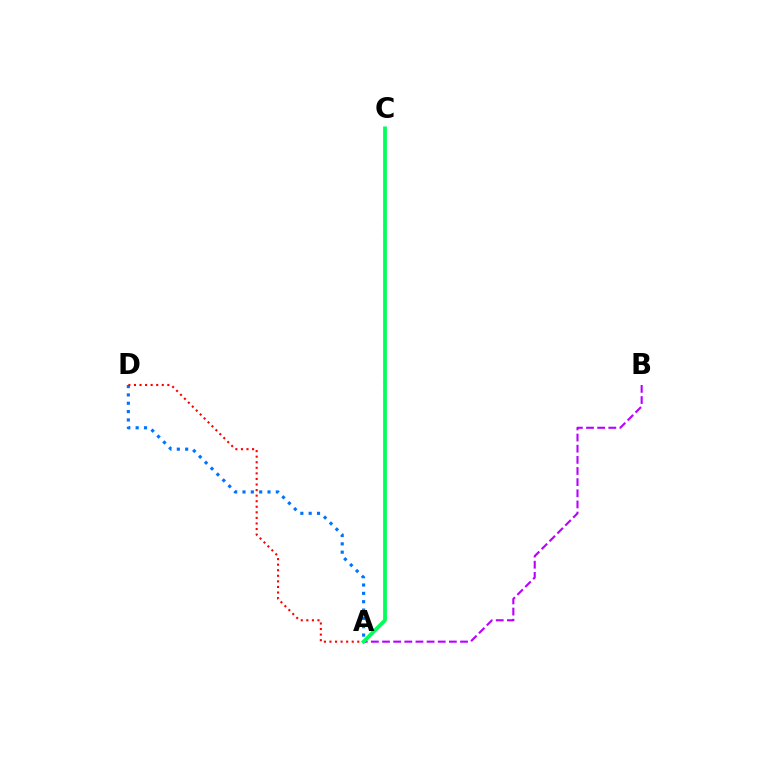{('A', 'C'): [{'color': '#d1ff00', 'line_style': 'dotted', 'thickness': 2.13}, {'color': '#00ff5c', 'line_style': 'solid', 'thickness': 2.7}], ('A', 'D'): [{'color': '#0074ff', 'line_style': 'dotted', 'thickness': 2.27}, {'color': '#ff0000', 'line_style': 'dotted', 'thickness': 1.51}], ('A', 'B'): [{'color': '#b900ff', 'line_style': 'dashed', 'thickness': 1.51}]}